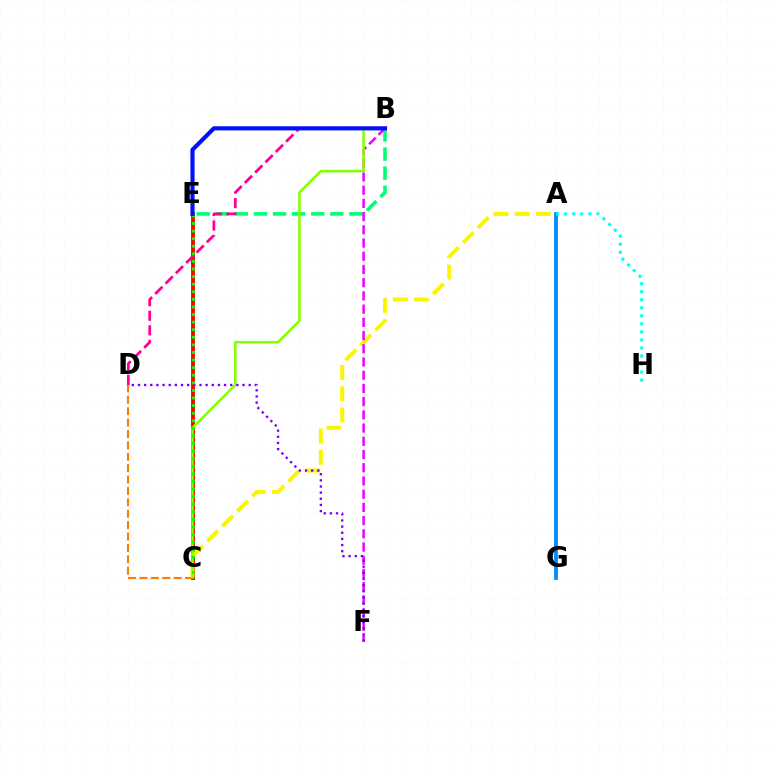{('C', 'D'): [{'color': '#ff7c00', 'line_style': 'dashed', 'thickness': 1.55}], ('B', 'E'): [{'color': '#00ff74', 'line_style': 'dashed', 'thickness': 2.59}, {'color': '#0010ff', 'line_style': 'solid', 'thickness': 2.98}], ('A', 'G'): [{'color': '#008cff', 'line_style': 'solid', 'thickness': 2.74}], ('C', 'E'): [{'color': '#ff0000', 'line_style': 'solid', 'thickness': 2.79}, {'color': '#08ff00', 'line_style': 'dotted', 'thickness': 2.06}], ('A', 'C'): [{'color': '#fcf500', 'line_style': 'dashed', 'thickness': 2.88}], ('B', 'F'): [{'color': '#ee00ff', 'line_style': 'dashed', 'thickness': 1.8}], ('B', 'D'): [{'color': '#ff0094', 'line_style': 'dashed', 'thickness': 1.98}], ('B', 'C'): [{'color': '#84ff00', 'line_style': 'solid', 'thickness': 1.83}], ('D', 'F'): [{'color': '#7200ff', 'line_style': 'dotted', 'thickness': 1.67}], ('A', 'H'): [{'color': '#00fff6', 'line_style': 'dotted', 'thickness': 2.19}]}